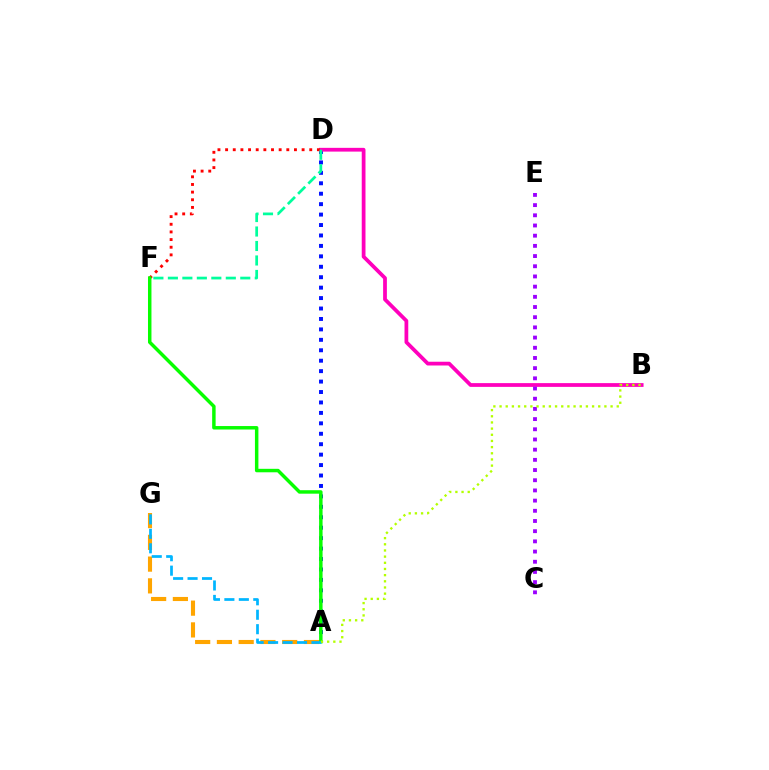{('A', 'D'): [{'color': '#0010ff', 'line_style': 'dotted', 'thickness': 2.84}], ('B', 'D'): [{'color': '#ff00bd', 'line_style': 'solid', 'thickness': 2.7}], ('D', 'F'): [{'color': '#ff0000', 'line_style': 'dotted', 'thickness': 2.08}, {'color': '#00ff9d', 'line_style': 'dashed', 'thickness': 1.97}], ('A', 'G'): [{'color': '#ffa500', 'line_style': 'dashed', 'thickness': 2.96}, {'color': '#00b5ff', 'line_style': 'dashed', 'thickness': 1.96}], ('A', 'F'): [{'color': '#08ff00', 'line_style': 'solid', 'thickness': 2.5}], ('C', 'E'): [{'color': '#9b00ff', 'line_style': 'dotted', 'thickness': 2.77}], ('A', 'B'): [{'color': '#b3ff00', 'line_style': 'dotted', 'thickness': 1.68}]}